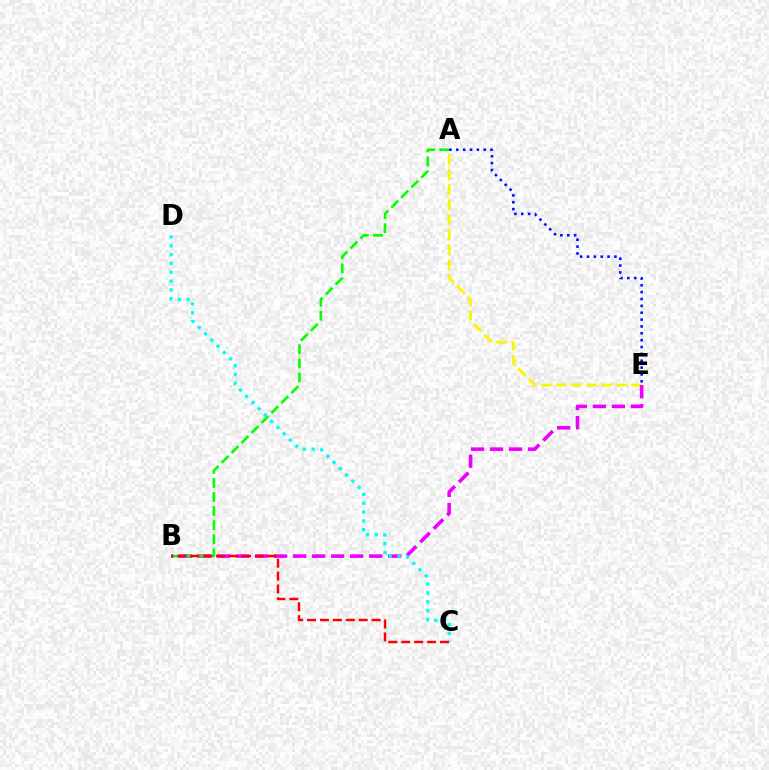{('A', 'E'): [{'color': '#fcf500', 'line_style': 'dashed', 'thickness': 2.04}, {'color': '#0010ff', 'line_style': 'dotted', 'thickness': 1.86}], ('B', 'E'): [{'color': '#ee00ff', 'line_style': 'dashed', 'thickness': 2.58}], ('A', 'B'): [{'color': '#08ff00', 'line_style': 'dashed', 'thickness': 1.91}], ('C', 'D'): [{'color': '#00fff6', 'line_style': 'dotted', 'thickness': 2.4}], ('B', 'C'): [{'color': '#ff0000', 'line_style': 'dashed', 'thickness': 1.75}]}